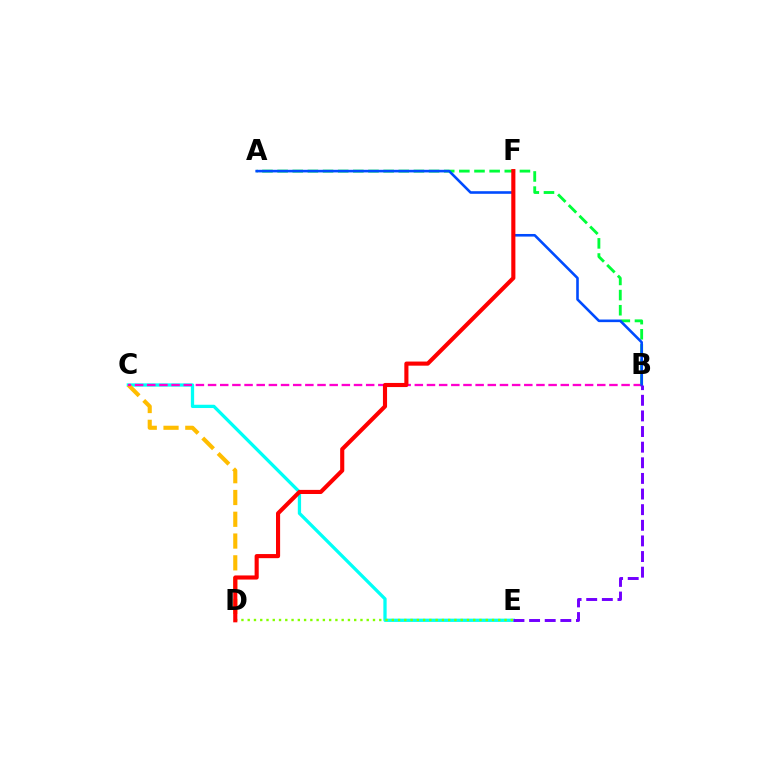{('A', 'B'): [{'color': '#00ff39', 'line_style': 'dashed', 'thickness': 2.06}, {'color': '#004bff', 'line_style': 'solid', 'thickness': 1.87}], ('C', 'E'): [{'color': '#00fff6', 'line_style': 'solid', 'thickness': 2.36}], ('C', 'D'): [{'color': '#ffbd00', 'line_style': 'dashed', 'thickness': 2.96}], ('B', 'C'): [{'color': '#ff00cf', 'line_style': 'dashed', 'thickness': 1.65}], ('B', 'E'): [{'color': '#7200ff', 'line_style': 'dashed', 'thickness': 2.12}], ('D', 'E'): [{'color': '#84ff00', 'line_style': 'dotted', 'thickness': 1.7}], ('D', 'F'): [{'color': '#ff0000', 'line_style': 'solid', 'thickness': 2.96}]}